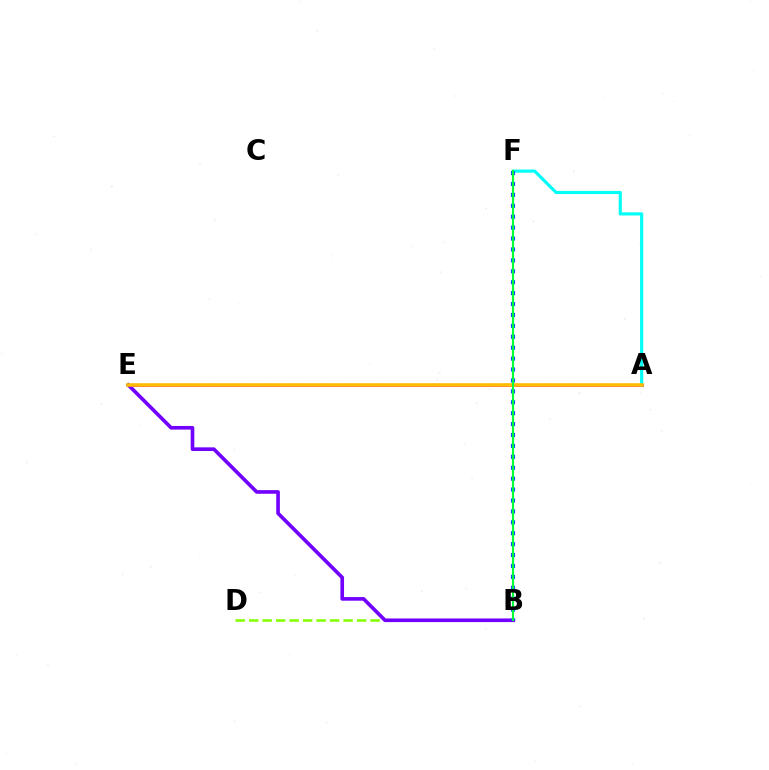{('B', 'D'): [{'color': '#84ff00', 'line_style': 'dashed', 'thickness': 1.83}], ('A', 'E'): [{'color': '#ff0000', 'line_style': 'dashed', 'thickness': 1.52}, {'color': '#ff00cf', 'line_style': 'solid', 'thickness': 2.18}, {'color': '#ffbd00', 'line_style': 'solid', 'thickness': 2.58}], ('B', 'E'): [{'color': '#7200ff', 'line_style': 'solid', 'thickness': 2.62}], ('A', 'F'): [{'color': '#00fff6', 'line_style': 'solid', 'thickness': 2.26}], ('B', 'F'): [{'color': '#004bff', 'line_style': 'dotted', 'thickness': 2.97}, {'color': '#00ff39', 'line_style': 'solid', 'thickness': 1.52}]}